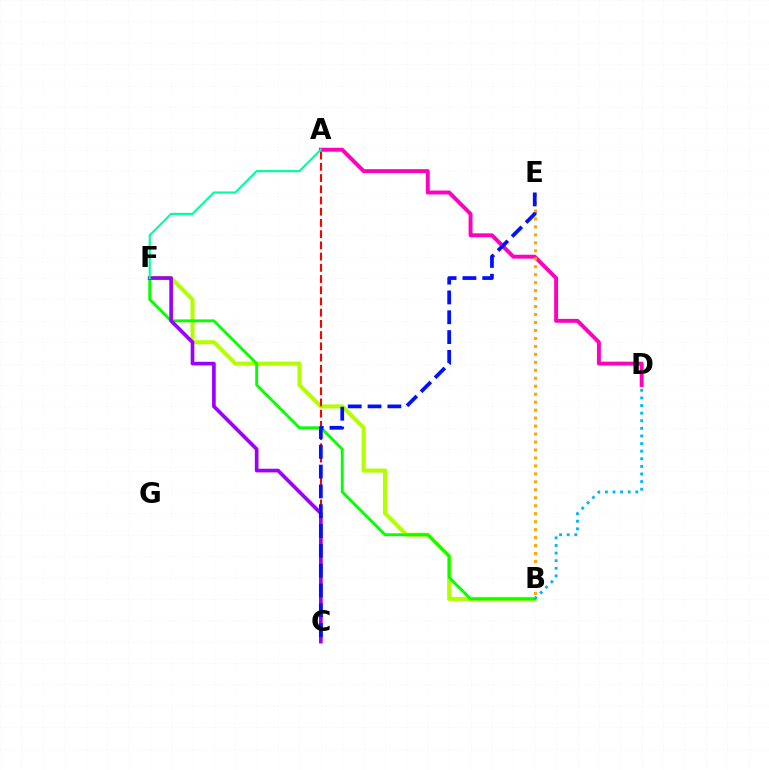{('B', 'F'): [{'color': '#b3ff00', 'line_style': 'solid', 'thickness': 2.93}, {'color': '#08ff00', 'line_style': 'solid', 'thickness': 2.07}], ('A', 'C'): [{'color': '#ff0000', 'line_style': 'dashed', 'thickness': 1.52}], ('A', 'D'): [{'color': '#ff00bd', 'line_style': 'solid', 'thickness': 2.82}], ('B', 'E'): [{'color': '#ffa500', 'line_style': 'dotted', 'thickness': 2.16}], ('C', 'F'): [{'color': '#9b00ff', 'line_style': 'solid', 'thickness': 2.64}], ('B', 'D'): [{'color': '#00b5ff', 'line_style': 'dotted', 'thickness': 2.07}], ('A', 'F'): [{'color': '#00ff9d', 'line_style': 'solid', 'thickness': 1.54}], ('C', 'E'): [{'color': '#0010ff', 'line_style': 'dashed', 'thickness': 2.69}]}